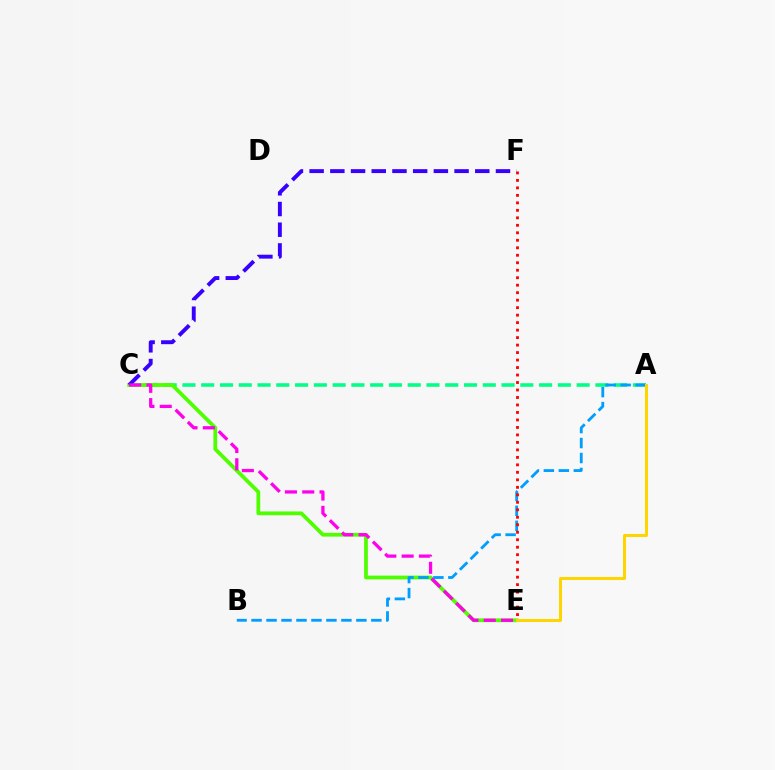{('A', 'C'): [{'color': '#00ff86', 'line_style': 'dashed', 'thickness': 2.55}], ('C', 'E'): [{'color': '#4fff00', 'line_style': 'solid', 'thickness': 2.7}, {'color': '#ff00ed', 'line_style': 'dashed', 'thickness': 2.35}], ('C', 'F'): [{'color': '#3700ff', 'line_style': 'dashed', 'thickness': 2.81}], ('A', 'B'): [{'color': '#009eff', 'line_style': 'dashed', 'thickness': 2.03}], ('E', 'F'): [{'color': '#ff0000', 'line_style': 'dotted', 'thickness': 2.03}], ('A', 'E'): [{'color': '#ffd500', 'line_style': 'solid', 'thickness': 2.17}]}